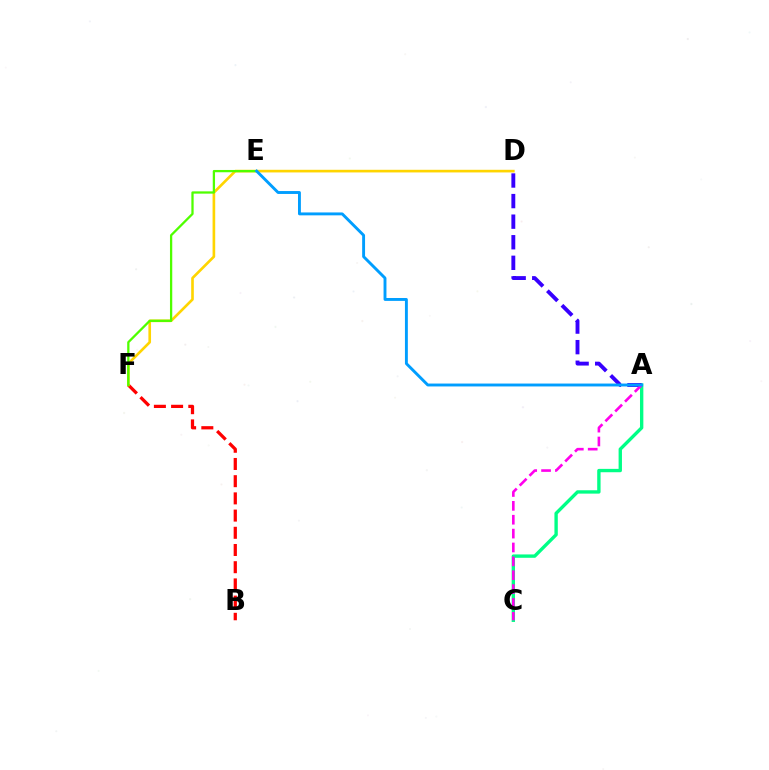{('A', 'C'): [{'color': '#00ff86', 'line_style': 'solid', 'thickness': 2.42}, {'color': '#ff00ed', 'line_style': 'dashed', 'thickness': 1.88}], ('B', 'F'): [{'color': '#ff0000', 'line_style': 'dashed', 'thickness': 2.34}], ('A', 'D'): [{'color': '#3700ff', 'line_style': 'dashed', 'thickness': 2.8}], ('D', 'F'): [{'color': '#ffd500', 'line_style': 'solid', 'thickness': 1.9}], ('E', 'F'): [{'color': '#4fff00', 'line_style': 'solid', 'thickness': 1.64}], ('A', 'E'): [{'color': '#009eff', 'line_style': 'solid', 'thickness': 2.09}]}